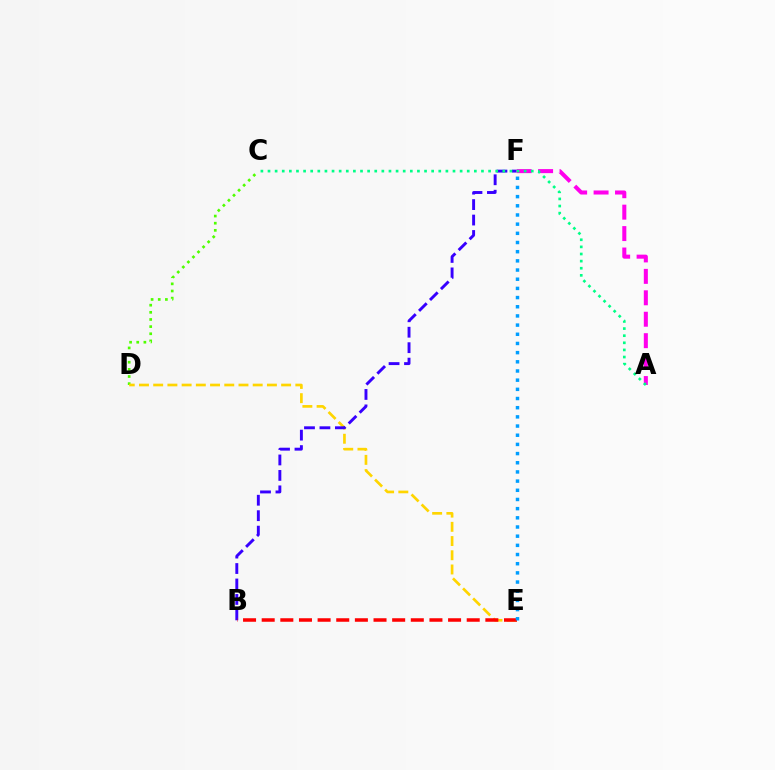{('C', 'D'): [{'color': '#4fff00', 'line_style': 'dotted', 'thickness': 1.94}], ('D', 'E'): [{'color': '#ffd500', 'line_style': 'dashed', 'thickness': 1.93}], ('B', 'F'): [{'color': '#3700ff', 'line_style': 'dashed', 'thickness': 2.1}], ('B', 'E'): [{'color': '#ff0000', 'line_style': 'dashed', 'thickness': 2.53}], ('A', 'F'): [{'color': '#ff00ed', 'line_style': 'dashed', 'thickness': 2.91}], ('E', 'F'): [{'color': '#009eff', 'line_style': 'dotted', 'thickness': 2.49}], ('A', 'C'): [{'color': '#00ff86', 'line_style': 'dotted', 'thickness': 1.93}]}